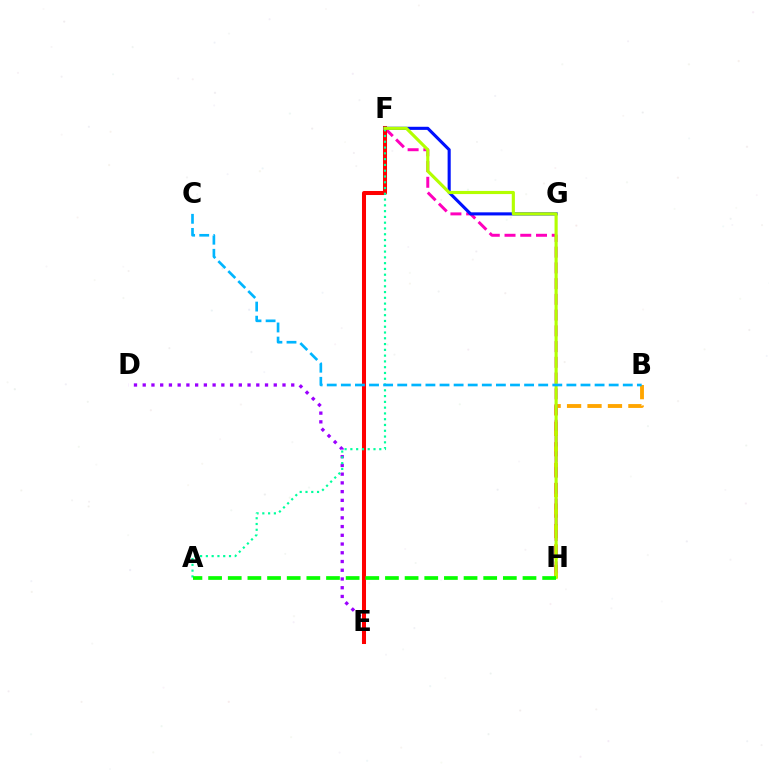{('B', 'H'): [{'color': '#ffa500', 'line_style': 'dashed', 'thickness': 2.78}], ('D', 'E'): [{'color': '#9b00ff', 'line_style': 'dotted', 'thickness': 2.37}], ('F', 'H'): [{'color': '#ff00bd', 'line_style': 'dashed', 'thickness': 2.14}, {'color': '#b3ff00', 'line_style': 'solid', 'thickness': 2.26}], ('E', 'F'): [{'color': '#ff0000', 'line_style': 'solid', 'thickness': 2.9}], ('A', 'F'): [{'color': '#00ff9d', 'line_style': 'dotted', 'thickness': 1.57}], ('F', 'G'): [{'color': '#0010ff', 'line_style': 'solid', 'thickness': 2.24}], ('A', 'H'): [{'color': '#08ff00', 'line_style': 'dashed', 'thickness': 2.67}], ('B', 'C'): [{'color': '#00b5ff', 'line_style': 'dashed', 'thickness': 1.92}]}